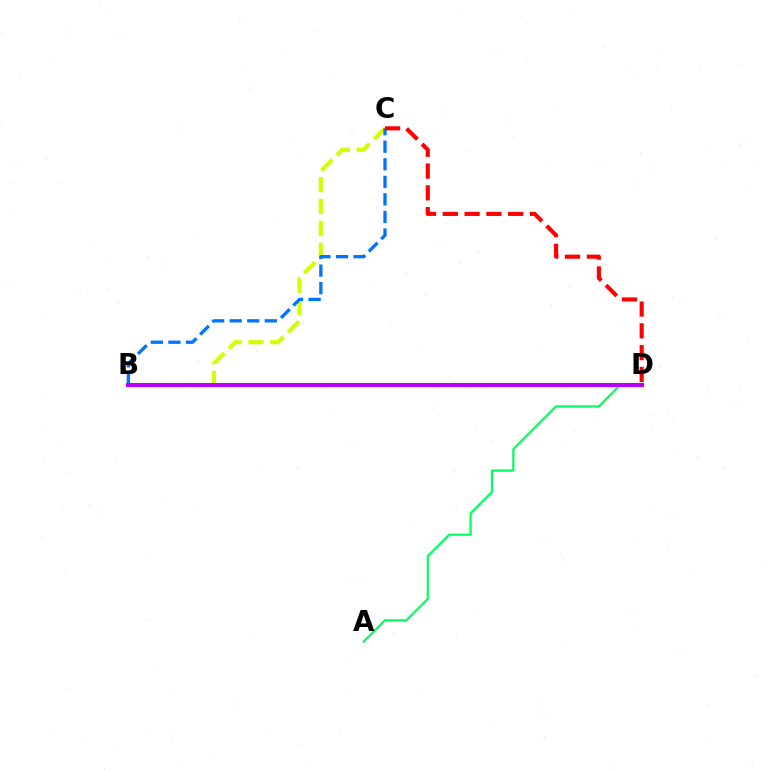{('B', 'C'): [{'color': '#d1ff00', 'line_style': 'dashed', 'thickness': 2.98}, {'color': '#0074ff', 'line_style': 'dashed', 'thickness': 2.38}], ('A', 'D'): [{'color': '#00ff5c', 'line_style': 'solid', 'thickness': 1.58}], ('B', 'D'): [{'color': '#b900ff', 'line_style': 'solid', 'thickness': 2.91}], ('C', 'D'): [{'color': '#ff0000', 'line_style': 'dashed', 'thickness': 2.96}]}